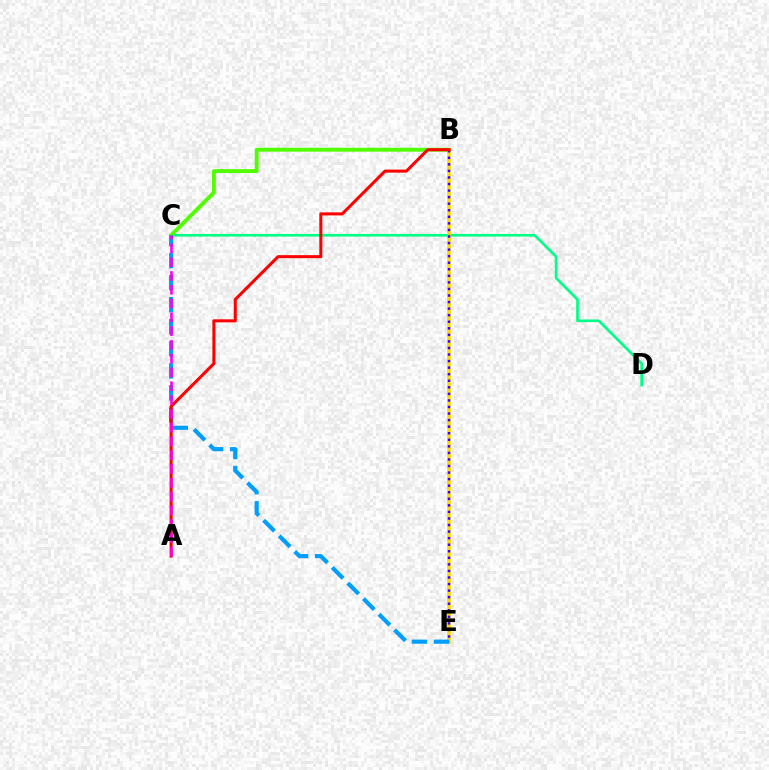{('C', 'D'): [{'color': '#00ff86', 'line_style': 'solid', 'thickness': 1.92}], ('B', 'C'): [{'color': '#4fff00', 'line_style': 'solid', 'thickness': 2.79}], ('B', 'E'): [{'color': '#ffd500', 'line_style': 'solid', 'thickness': 2.55}, {'color': '#3700ff', 'line_style': 'dotted', 'thickness': 1.78}], ('C', 'E'): [{'color': '#009eff', 'line_style': 'dashed', 'thickness': 3.0}], ('A', 'B'): [{'color': '#ff0000', 'line_style': 'solid', 'thickness': 2.19}], ('A', 'C'): [{'color': '#ff00ed', 'line_style': 'dashed', 'thickness': 1.87}]}